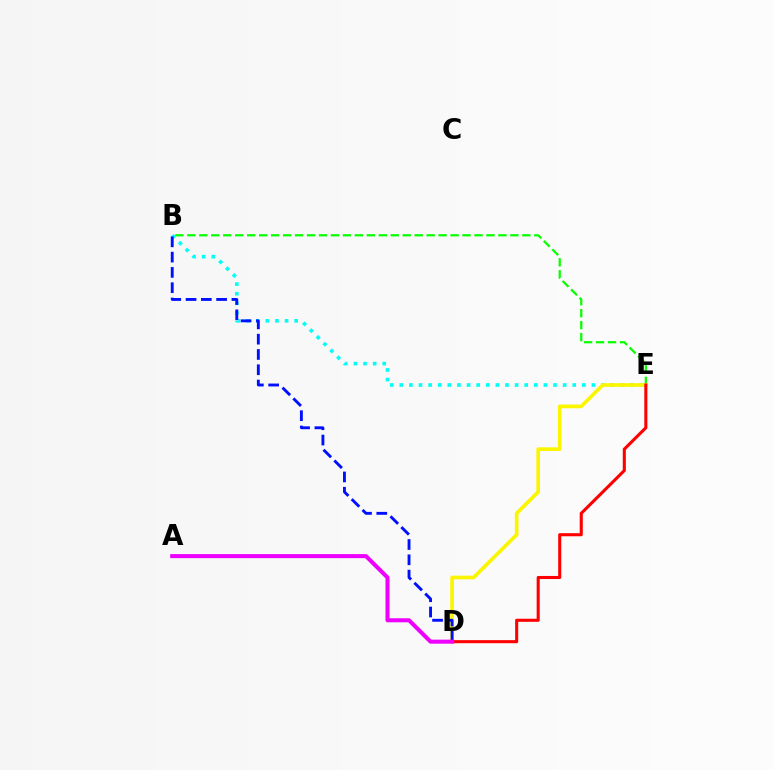{('B', 'E'): [{'color': '#00fff6', 'line_style': 'dotted', 'thickness': 2.61}, {'color': '#08ff00', 'line_style': 'dashed', 'thickness': 1.63}], ('D', 'E'): [{'color': '#fcf500', 'line_style': 'solid', 'thickness': 2.64}, {'color': '#ff0000', 'line_style': 'solid', 'thickness': 2.21}], ('B', 'D'): [{'color': '#0010ff', 'line_style': 'dashed', 'thickness': 2.08}], ('A', 'D'): [{'color': '#ee00ff', 'line_style': 'solid', 'thickness': 2.91}]}